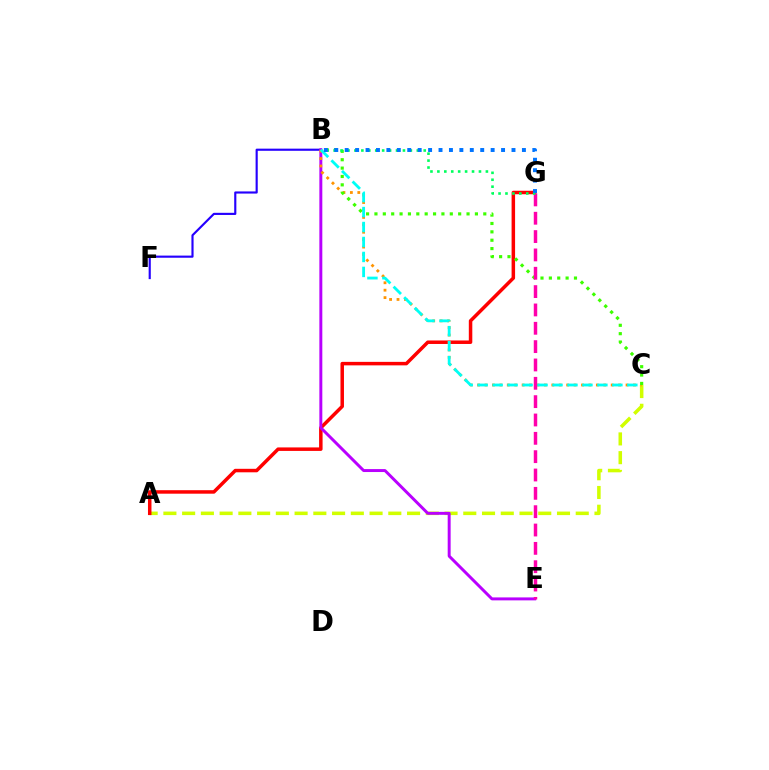{('A', 'C'): [{'color': '#d1ff00', 'line_style': 'dashed', 'thickness': 2.55}], ('A', 'G'): [{'color': '#ff0000', 'line_style': 'solid', 'thickness': 2.52}], ('B', 'F'): [{'color': '#2500ff', 'line_style': 'solid', 'thickness': 1.55}], ('B', 'E'): [{'color': '#b900ff', 'line_style': 'solid', 'thickness': 2.13}], ('B', 'C'): [{'color': '#ff9400', 'line_style': 'dotted', 'thickness': 2.02}, {'color': '#3dff00', 'line_style': 'dotted', 'thickness': 2.27}, {'color': '#00fff6', 'line_style': 'dashed', 'thickness': 2.03}], ('E', 'G'): [{'color': '#ff00ac', 'line_style': 'dashed', 'thickness': 2.49}], ('B', 'G'): [{'color': '#00ff5c', 'line_style': 'dotted', 'thickness': 1.88}, {'color': '#0074ff', 'line_style': 'dotted', 'thickness': 2.83}]}